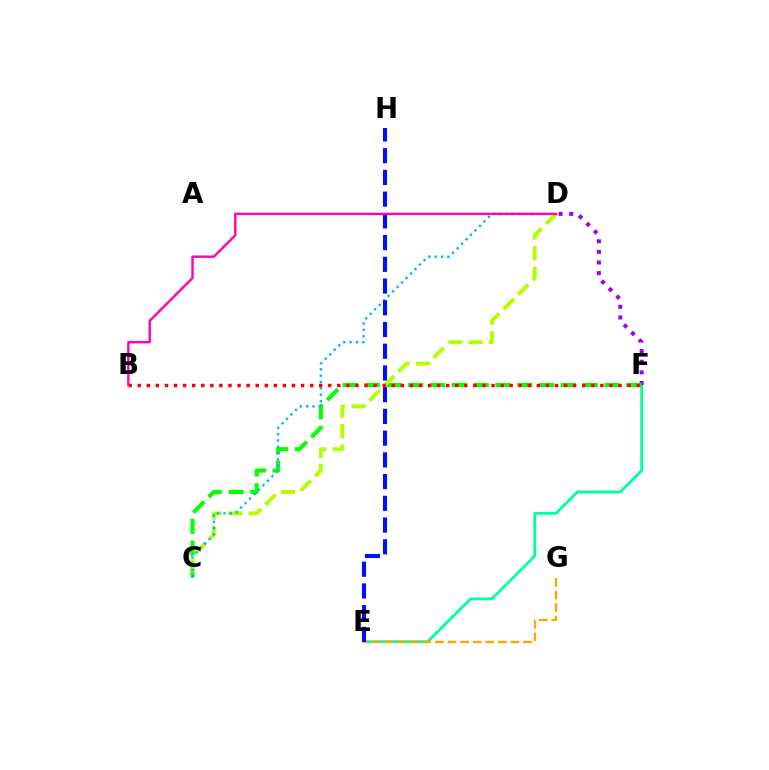{('E', 'F'): [{'color': '#00ff9d', 'line_style': 'solid', 'thickness': 2.0}], ('D', 'F'): [{'color': '#9b00ff', 'line_style': 'dotted', 'thickness': 2.89}], ('C', 'F'): [{'color': '#08ff00', 'line_style': 'dashed', 'thickness': 2.96}], ('C', 'D'): [{'color': '#b3ff00', 'line_style': 'dashed', 'thickness': 2.79}, {'color': '#00b5ff', 'line_style': 'dotted', 'thickness': 1.72}], ('E', 'G'): [{'color': '#ffa500', 'line_style': 'dashed', 'thickness': 1.71}], ('E', 'H'): [{'color': '#0010ff', 'line_style': 'dashed', 'thickness': 2.95}], ('B', 'F'): [{'color': '#ff0000', 'line_style': 'dotted', 'thickness': 2.46}], ('B', 'D'): [{'color': '#ff00bd', 'line_style': 'solid', 'thickness': 1.72}]}